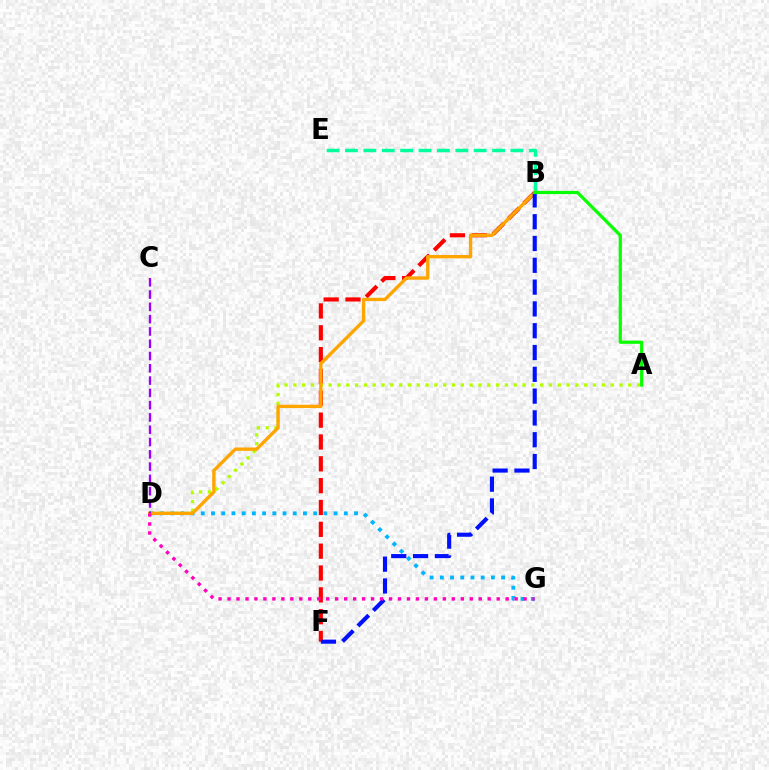{('B', 'F'): [{'color': '#ff0000', 'line_style': 'dashed', 'thickness': 2.97}, {'color': '#0010ff', 'line_style': 'dashed', 'thickness': 2.96}], ('D', 'G'): [{'color': '#00b5ff', 'line_style': 'dotted', 'thickness': 2.78}, {'color': '#ff00bd', 'line_style': 'dotted', 'thickness': 2.44}], ('A', 'D'): [{'color': '#b3ff00', 'line_style': 'dotted', 'thickness': 2.39}], ('B', 'E'): [{'color': '#00ff9d', 'line_style': 'dashed', 'thickness': 2.5}], ('B', 'D'): [{'color': '#ffa500', 'line_style': 'solid', 'thickness': 2.41}], ('C', 'D'): [{'color': '#9b00ff', 'line_style': 'dashed', 'thickness': 1.67}], ('A', 'B'): [{'color': '#08ff00', 'line_style': 'solid', 'thickness': 2.3}]}